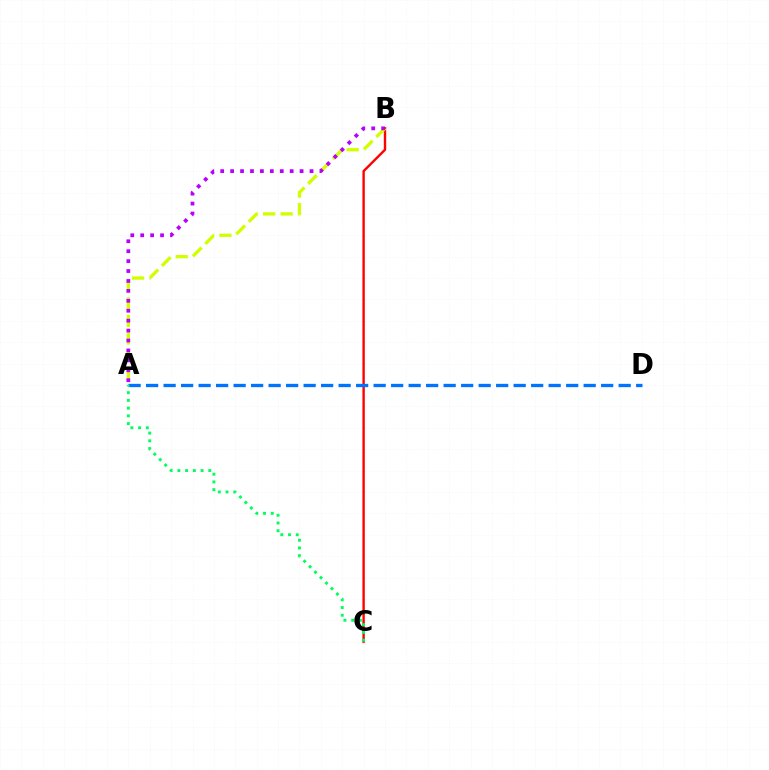{('B', 'C'): [{'color': '#ff0000', 'line_style': 'solid', 'thickness': 1.72}], ('A', 'B'): [{'color': '#d1ff00', 'line_style': 'dashed', 'thickness': 2.38}, {'color': '#b900ff', 'line_style': 'dotted', 'thickness': 2.7}], ('A', 'D'): [{'color': '#0074ff', 'line_style': 'dashed', 'thickness': 2.38}], ('A', 'C'): [{'color': '#00ff5c', 'line_style': 'dotted', 'thickness': 2.1}]}